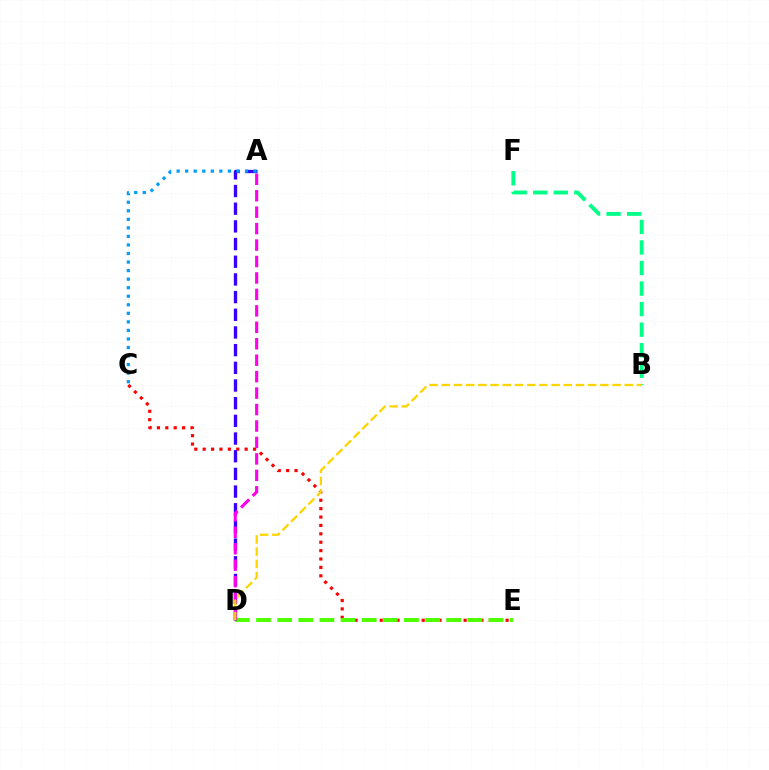{('B', 'F'): [{'color': '#00ff86', 'line_style': 'dashed', 'thickness': 2.79}], ('C', 'E'): [{'color': '#ff0000', 'line_style': 'dotted', 'thickness': 2.28}], ('D', 'E'): [{'color': '#4fff00', 'line_style': 'dashed', 'thickness': 2.87}], ('A', 'D'): [{'color': '#3700ff', 'line_style': 'dashed', 'thickness': 2.4}, {'color': '#ff00ed', 'line_style': 'dashed', 'thickness': 2.23}], ('A', 'C'): [{'color': '#009eff', 'line_style': 'dotted', 'thickness': 2.32}], ('B', 'D'): [{'color': '#ffd500', 'line_style': 'dashed', 'thickness': 1.66}]}